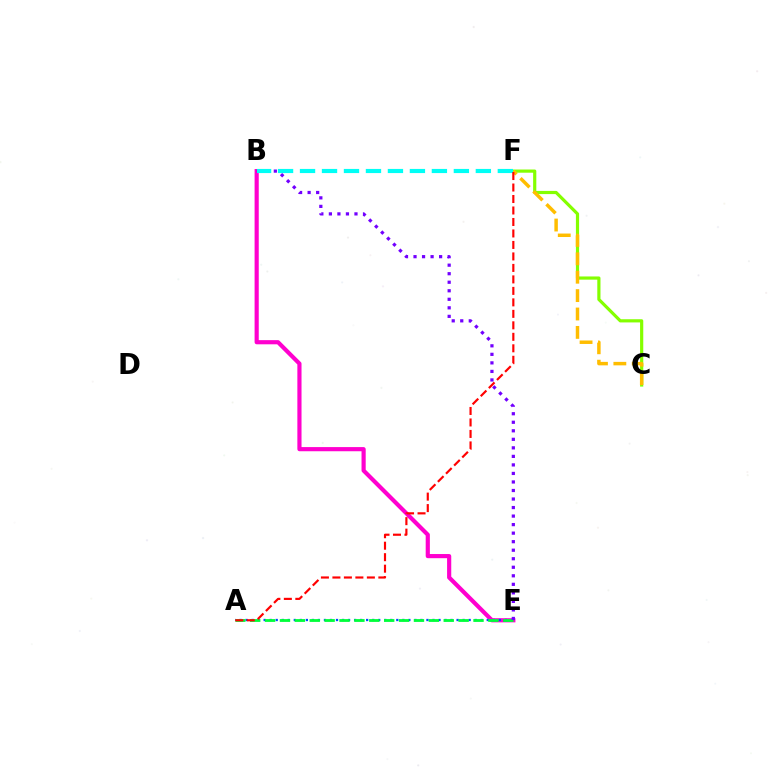{('B', 'E'): [{'color': '#ff00cf', 'line_style': 'solid', 'thickness': 3.0}, {'color': '#7200ff', 'line_style': 'dotted', 'thickness': 2.32}], ('A', 'E'): [{'color': '#004bff', 'line_style': 'dotted', 'thickness': 1.64}, {'color': '#00ff39', 'line_style': 'dashed', 'thickness': 2.02}], ('C', 'F'): [{'color': '#84ff00', 'line_style': 'solid', 'thickness': 2.29}, {'color': '#ffbd00', 'line_style': 'dashed', 'thickness': 2.5}], ('B', 'F'): [{'color': '#00fff6', 'line_style': 'dashed', 'thickness': 2.99}], ('A', 'F'): [{'color': '#ff0000', 'line_style': 'dashed', 'thickness': 1.56}]}